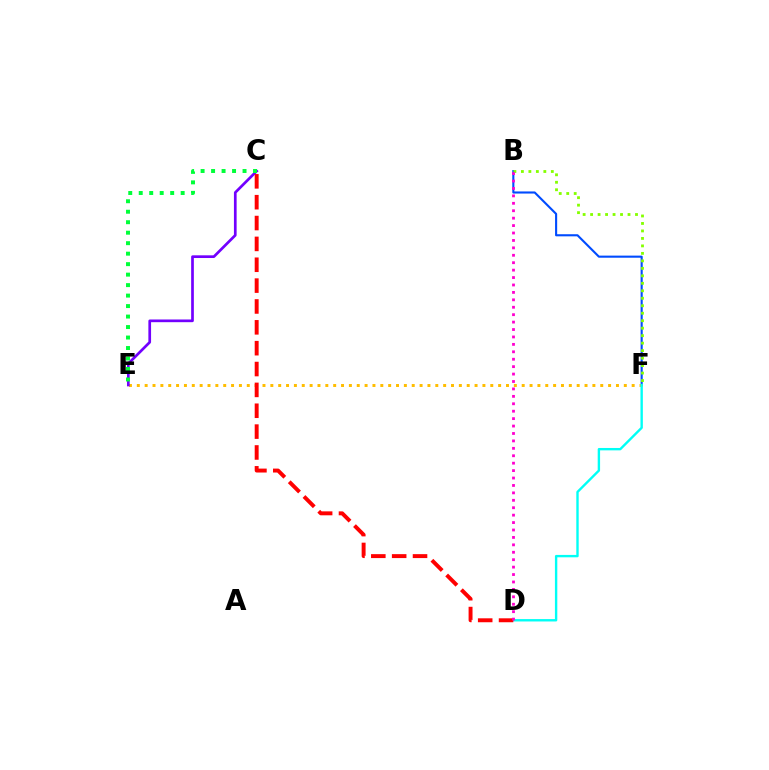{('B', 'F'): [{'color': '#004bff', 'line_style': 'solid', 'thickness': 1.52}, {'color': '#84ff00', 'line_style': 'dotted', 'thickness': 2.03}], ('E', 'F'): [{'color': '#ffbd00', 'line_style': 'dotted', 'thickness': 2.13}], ('D', 'F'): [{'color': '#00fff6', 'line_style': 'solid', 'thickness': 1.72}], ('C', 'E'): [{'color': '#7200ff', 'line_style': 'solid', 'thickness': 1.94}, {'color': '#00ff39', 'line_style': 'dotted', 'thickness': 2.85}], ('C', 'D'): [{'color': '#ff0000', 'line_style': 'dashed', 'thickness': 2.83}], ('B', 'D'): [{'color': '#ff00cf', 'line_style': 'dotted', 'thickness': 2.02}]}